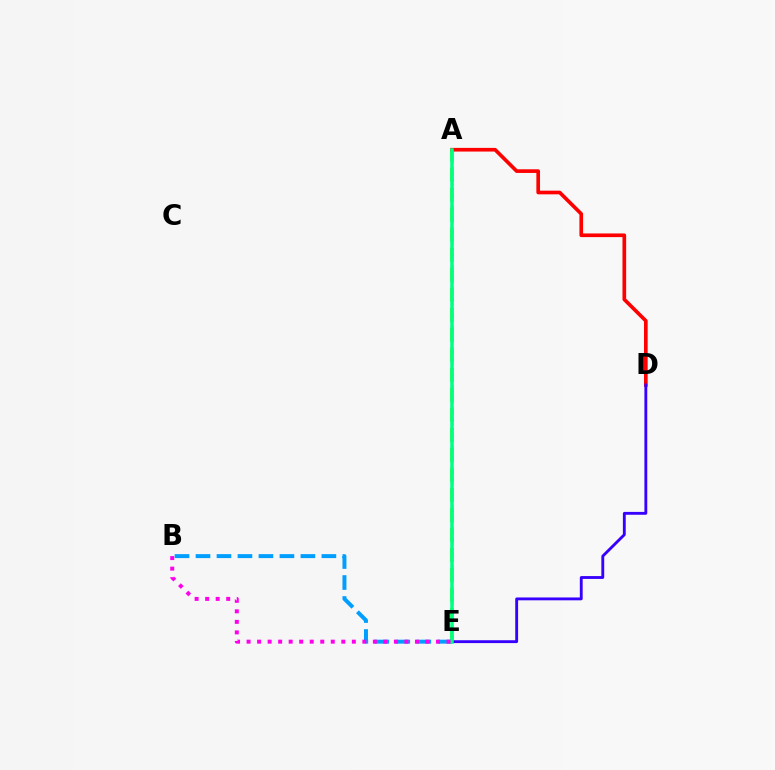{('A', 'E'): [{'color': '#4fff00', 'line_style': 'dashed', 'thickness': 2.72}, {'color': '#ffd500', 'line_style': 'dotted', 'thickness': 2.03}, {'color': '#00ff86', 'line_style': 'solid', 'thickness': 2.54}], ('A', 'D'): [{'color': '#ff0000', 'line_style': 'solid', 'thickness': 2.64}], ('D', 'E'): [{'color': '#3700ff', 'line_style': 'solid', 'thickness': 2.06}], ('B', 'E'): [{'color': '#009eff', 'line_style': 'dashed', 'thickness': 2.85}, {'color': '#ff00ed', 'line_style': 'dotted', 'thickness': 2.86}]}